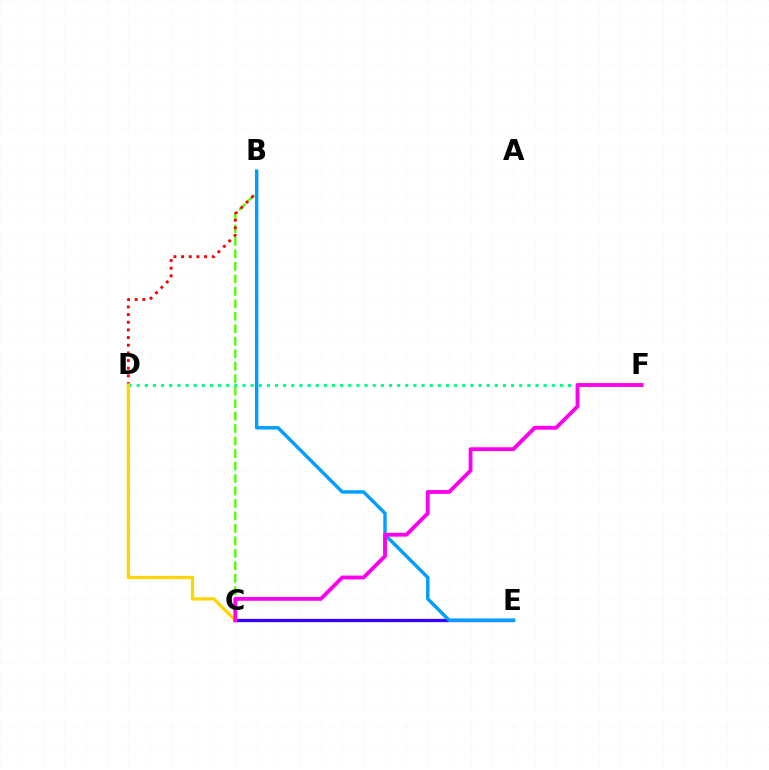{('B', 'C'): [{'color': '#4fff00', 'line_style': 'dashed', 'thickness': 1.69}], ('D', 'F'): [{'color': '#00ff86', 'line_style': 'dotted', 'thickness': 2.21}], ('B', 'D'): [{'color': '#ff0000', 'line_style': 'dotted', 'thickness': 2.08}], ('C', 'D'): [{'color': '#ffd500', 'line_style': 'solid', 'thickness': 2.35}], ('C', 'E'): [{'color': '#3700ff', 'line_style': 'solid', 'thickness': 2.38}], ('B', 'E'): [{'color': '#009eff', 'line_style': 'solid', 'thickness': 2.46}], ('C', 'F'): [{'color': '#ff00ed', 'line_style': 'solid', 'thickness': 2.76}]}